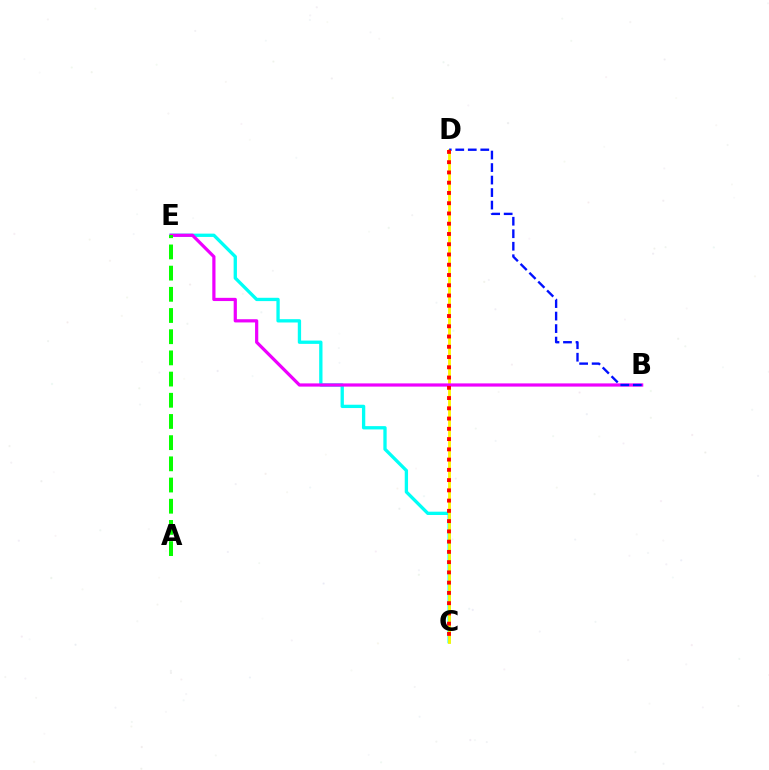{('C', 'E'): [{'color': '#00fff6', 'line_style': 'solid', 'thickness': 2.39}], ('C', 'D'): [{'color': '#fcf500', 'line_style': 'solid', 'thickness': 2.04}, {'color': '#ff0000', 'line_style': 'dotted', 'thickness': 2.79}], ('B', 'E'): [{'color': '#ee00ff', 'line_style': 'solid', 'thickness': 2.31}], ('A', 'E'): [{'color': '#08ff00', 'line_style': 'dashed', 'thickness': 2.88}], ('B', 'D'): [{'color': '#0010ff', 'line_style': 'dashed', 'thickness': 1.7}]}